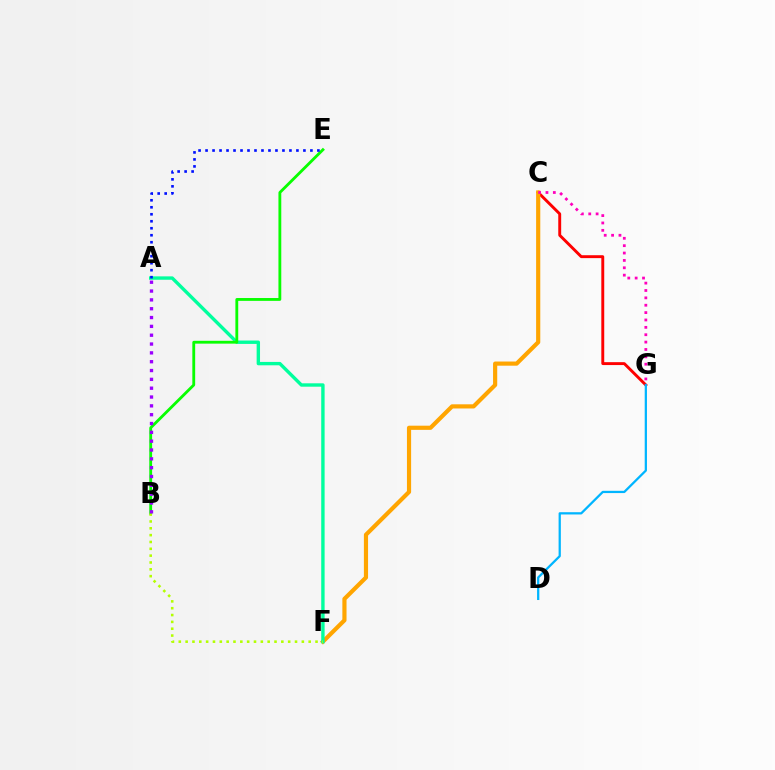{('C', 'G'): [{'color': '#ff0000', 'line_style': 'solid', 'thickness': 2.09}, {'color': '#ff00bd', 'line_style': 'dotted', 'thickness': 2.0}], ('C', 'F'): [{'color': '#ffa500', 'line_style': 'solid', 'thickness': 3.0}], ('D', 'G'): [{'color': '#00b5ff', 'line_style': 'solid', 'thickness': 1.63}], ('A', 'F'): [{'color': '#00ff9d', 'line_style': 'solid', 'thickness': 2.43}], ('B', 'E'): [{'color': '#08ff00', 'line_style': 'solid', 'thickness': 2.04}], ('B', 'F'): [{'color': '#b3ff00', 'line_style': 'dotted', 'thickness': 1.86}], ('A', 'E'): [{'color': '#0010ff', 'line_style': 'dotted', 'thickness': 1.9}], ('A', 'B'): [{'color': '#9b00ff', 'line_style': 'dotted', 'thickness': 2.4}]}